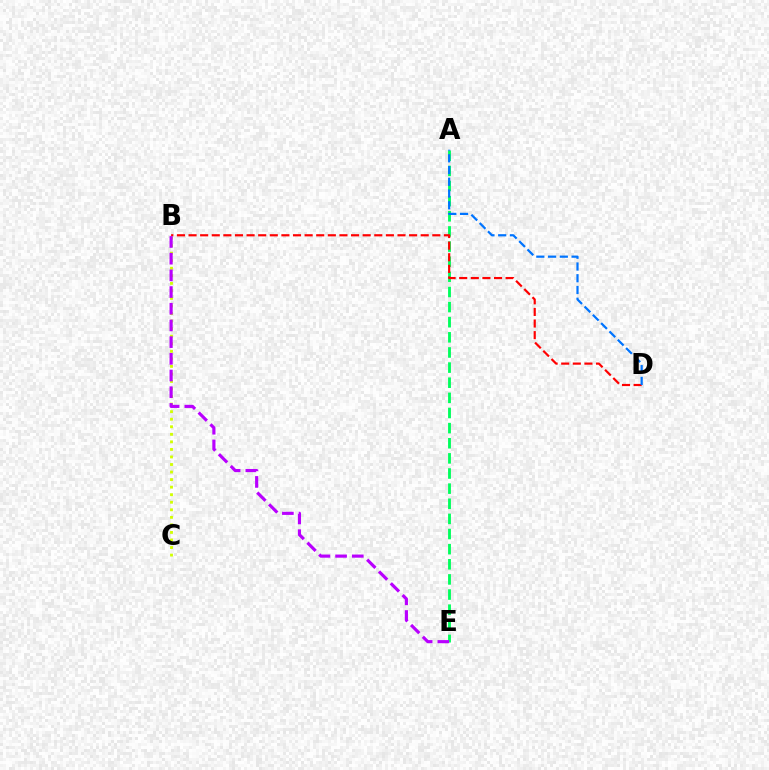{('B', 'C'): [{'color': '#d1ff00', 'line_style': 'dotted', 'thickness': 2.05}], ('A', 'E'): [{'color': '#00ff5c', 'line_style': 'dashed', 'thickness': 2.06}], ('B', 'D'): [{'color': '#ff0000', 'line_style': 'dashed', 'thickness': 1.58}], ('B', 'E'): [{'color': '#b900ff', 'line_style': 'dashed', 'thickness': 2.27}], ('A', 'D'): [{'color': '#0074ff', 'line_style': 'dashed', 'thickness': 1.6}]}